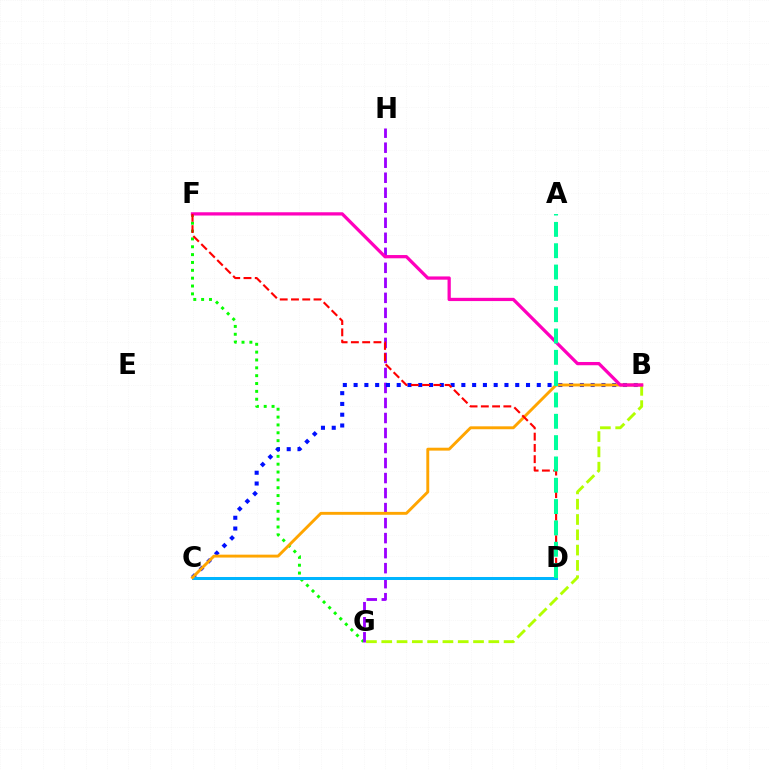{('F', 'G'): [{'color': '#08ff00', 'line_style': 'dotted', 'thickness': 2.13}], ('G', 'H'): [{'color': '#9b00ff', 'line_style': 'dashed', 'thickness': 2.04}], ('B', 'C'): [{'color': '#0010ff', 'line_style': 'dotted', 'thickness': 2.93}, {'color': '#ffa500', 'line_style': 'solid', 'thickness': 2.09}], ('C', 'D'): [{'color': '#00b5ff', 'line_style': 'solid', 'thickness': 2.17}], ('B', 'G'): [{'color': '#b3ff00', 'line_style': 'dashed', 'thickness': 2.08}], ('B', 'F'): [{'color': '#ff00bd', 'line_style': 'solid', 'thickness': 2.34}], ('D', 'F'): [{'color': '#ff0000', 'line_style': 'dashed', 'thickness': 1.53}], ('A', 'D'): [{'color': '#00ff9d', 'line_style': 'dashed', 'thickness': 2.9}]}